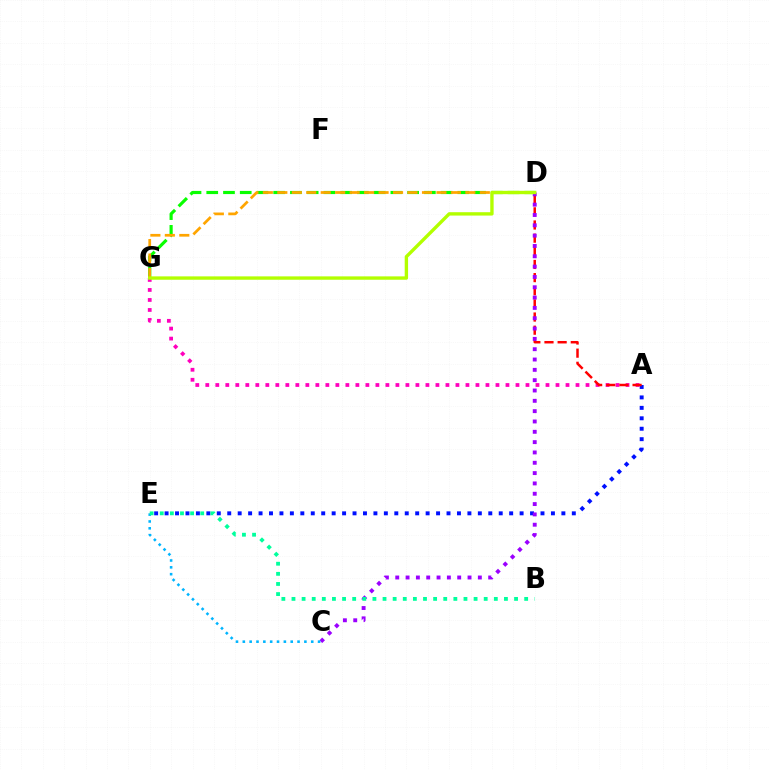{('A', 'E'): [{'color': '#0010ff', 'line_style': 'dotted', 'thickness': 2.84}], ('A', 'G'): [{'color': '#ff00bd', 'line_style': 'dotted', 'thickness': 2.72}], ('A', 'D'): [{'color': '#ff0000', 'line_style': 'dashed', 'thickness': 1.79}], ('D', 'G'): [{'color': '#08ff00', 'line_style': 'dashed', 'thickness': 2.27}, {'color': '#ffa500', 'line_style': 'dashed', 'thickness': 1.97}, {'color': '#b3ff00', 'line_style': 'solid', 'thickness': 2.43}], ('C', 'D'): [{'color': '#9b00ff', 'line_style': 'dotted', 'thickness': 2.81}], ('C', 'E'): [{'color': '#00b5ff', 'line_style': 'dotted', 'thickness': 1.86}], ('B', 'E'): [{'color': '#00ff9d', 'line_style': 'dotted', 'thickness': 2.75}]}